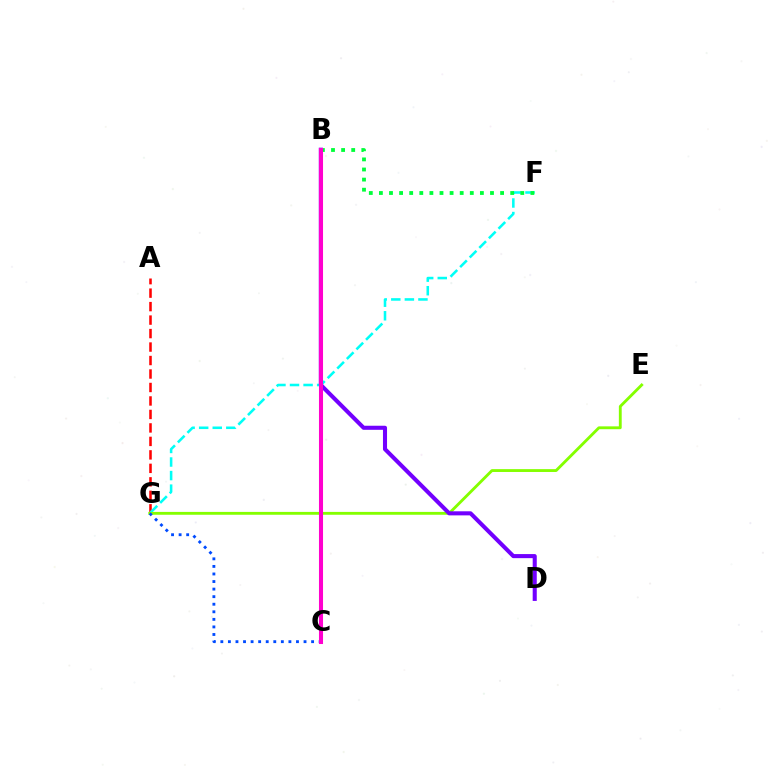{('B', 'C'): [{'color': '#ffbd00', 'line_style': 'solid', 'thickness': 2.01}, {'color': '#ff00cf', 'line_style': 'solid', 'thickness': 2.92}], ('A', 'G'): [{'color': '#ff0000', 'line_style': 'dashed', 'thickness': 1.83}], ('F', 'G'): [{'color': '#00fff6', 'line_style': 'dashed', 'thickness': 1.84}], ('E', 'G'): [{'color': '#84ff00', 'line_style': 'solid', 'thickness': 2.05}], ('B', 'D'): [{'color': '#7200ff', 'line_style': 'solid', 'thickness': 2.93}], ('B', 'F'): [{'color': '#00ff39', 'line_style': 'dotted', 'thickness': 2.74}], ('C', 'G'): [{'color': '#004bff', 'line_style': 'dotted', 'thickness': 2.05}]}